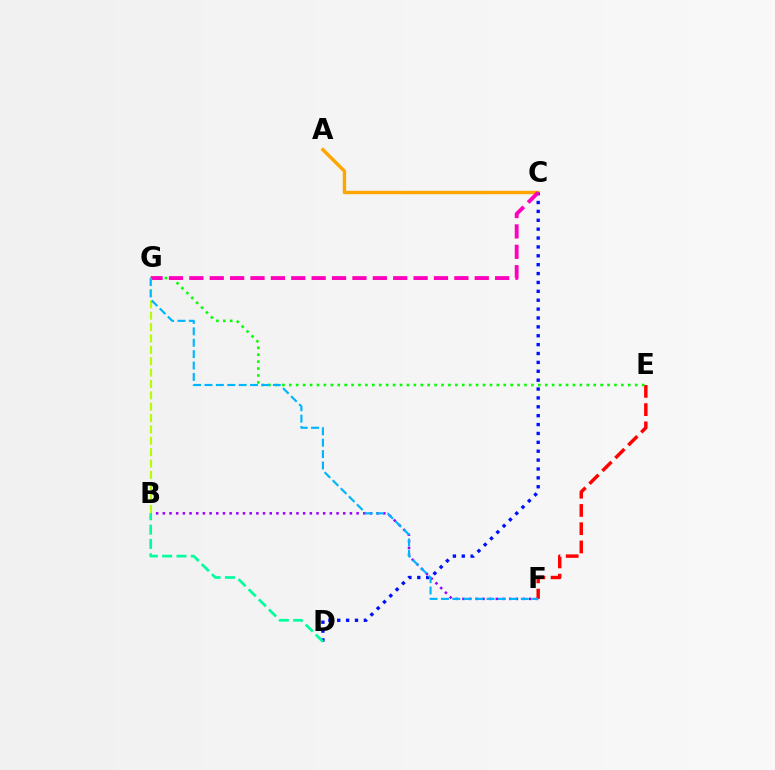{('A', 'C'): [{'color': '#ffa500', 'line_style': 'solid', 'thickness': 2.45}], ('C', 'D'): [{'color': '#0010ff', 'line_style': 'dotted', 'thickness': 2.41}], ('B', 'F'): [{'color': '#9b00ff', 'line_style': 'dotted', 'thickness': 1.82}], ('E', 'F'): [{'color': '#ff0000', 'line_style': 'dashed', 'thickness': 2.48}], ('B', 'D'): [{'color': '#00ff9d', 'line_style': 'dashed', 'thickness': 1.94}], ('E', 'G'): [{'color': '#08ff00', 'line_style': 'dotted', 'thickness': 1.88}], ('C', 'G'): [{'color': '#ff00bd', 'line_style': 'dashed', 'thickness': 2.77}], ('B', 'G'): [{'color': '#b3ff00', 'line_style': 'dashed', 'thickness': 1.54}], ('F', 'G'): [{'color': '#00b5ff', 'line_style': 'dashed', 'thickness': 1.55}]}